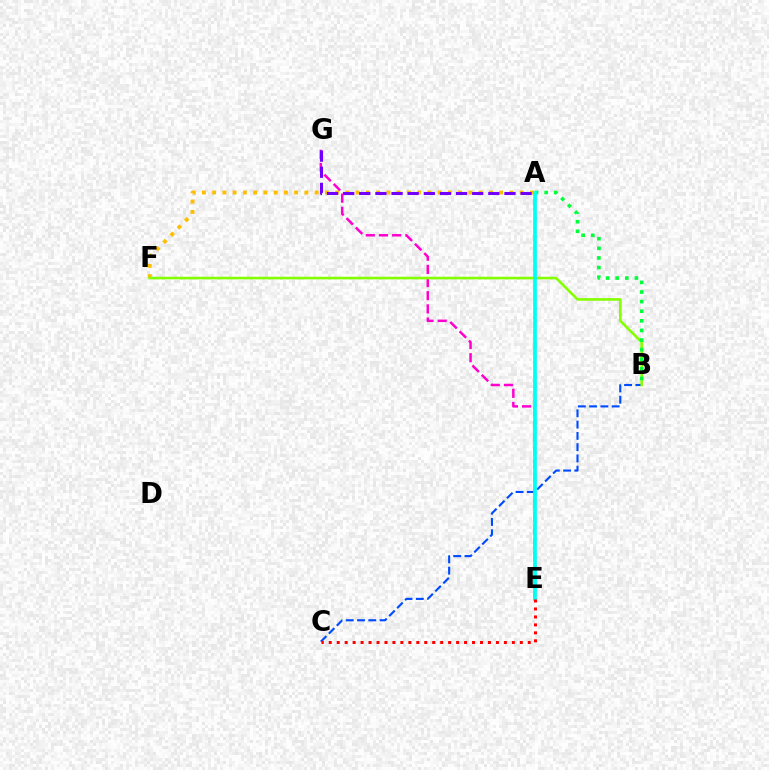{('A', 'F'): [{'color': '#ffbd00', 'line_style': 'dotted', 'thickness': 2.78}], ('E', 'G'): [{'color': '#ff00cf', 'line_style': 'dashed', 'thickness': 1.79}], ('A', 'G'): [{'color': '#7200ff', 'line_style': 'dashed', 'thickness': 2.19}], ('B', 'C'): [{'color': '#004bff', 'line_style': 'dashed', 'thickness': 1.53}], ('B', 'F'): [{'color': '#84ff00', 'line_style': 'solid', 'thickness': 1.88}], ('A', 'B'): [{'color': '#00ff39', 'line_style': 'dotted', 'thickness': 2.61}], ('A', 'E'): [{'color': '#00fff6', 'line_style': 'solid', 'thickness': 2.69}], ('C', 'E'): [{'color': '#ff0000', 'line_style': 'dotted', 'thickness': 2.16}]}